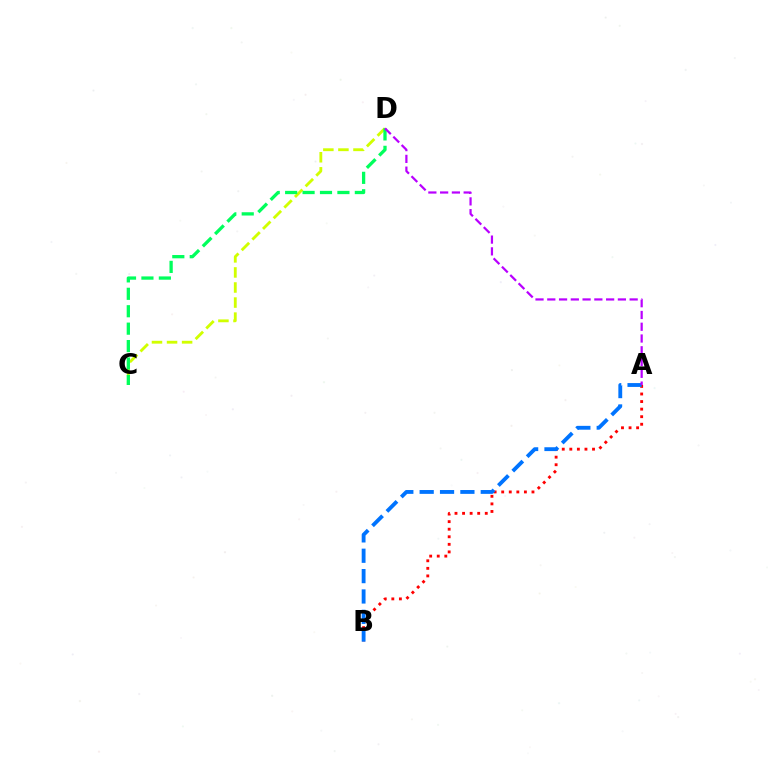{('C', 'D'): [{'color': '#d1ff00', 'line_style': 'dashed', 'thickness': 2.05}, {'color': '#00ff5c', 'line_style': 'dashed', 'thickness': 2.37}], ('A', 'B'): [{'color': '#ff0000', 'line_style': 'dotted', 'thickness': 2.06}, {'color': '#0074ff', 'line_style': 'dashed', 'thickness': 2.77}], ('A', 'D'): [{'color': '#b900ff', 'line_style': 'dashed', 'thickness': 1.6}]}